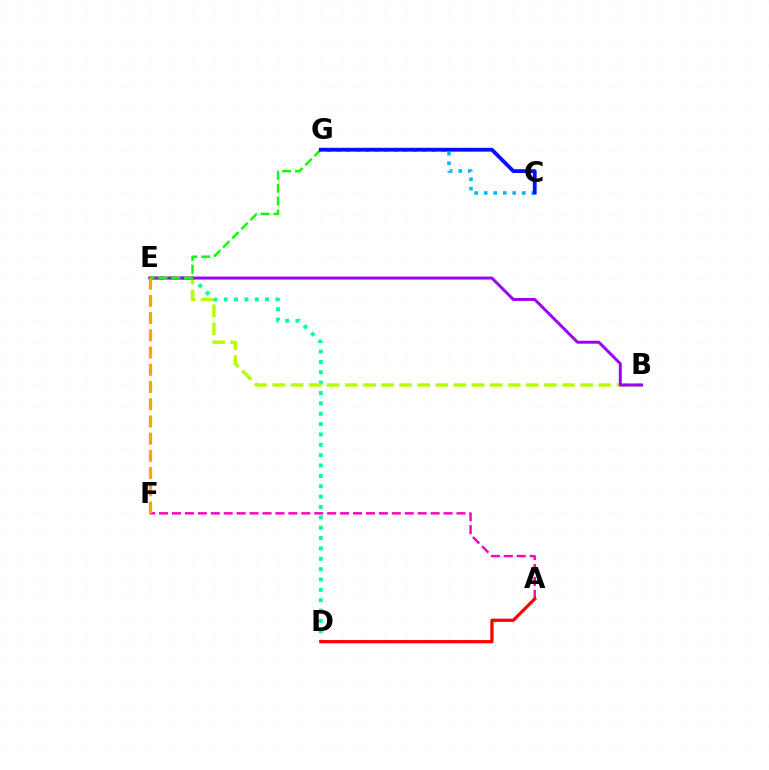{('D', 'E'): [{'color': '#00ff9d', 'line_style': 'dotted', 'thickness': 2.82}], ('B', 'E'): [{'color': '#b3ff00', 'line_style': 'dashed', 'thickness': 2.46}, {'color': '#9b00ff', 'line_style': 'solid', 'thickness': 2.13}], ('C', 'G'): [{'color': '#00b5ff', 'line_style': 'dotted', 'thickness': 2.58}, {'color': '#0010ff', 'line_style': 'solid', 'thickness': 2.75}], ('A', 'F'): [{'color': '#ff00bd', 'line_style': 'dashed', 'thickness': 1.76}], ('A', 'D'): [{'color': '#ff0000', 'line_style': 'solid', 'thickness': 2.32}], ('E', 'G'): [{'color': '#08ff00', 'line_style': 'dashed', 'thickness': 1.75}], ('E', 'F'): [{'color': '#ffa500', 'line_style': 'dashed', 'thickness': 2.34}]}